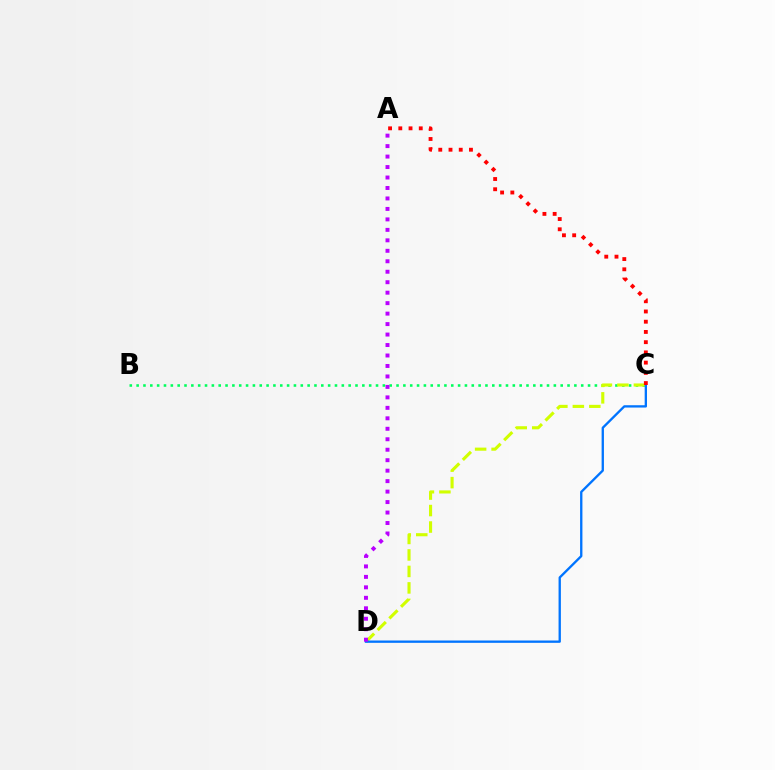{('B', 'C'): [{'color': '#00ff5c', 'line_style': 'dotted', 'thickness': 1.86}], ('C', 'D'): [{'color': '#d1ff00', 'line_style': 'dashed', 'thickness': 2.24}, {'color': '#0074ff', 'line_style': 'solid', 'thickness': 1.67}], ('A', 'C'): [{'color': '#ff0000', 'line_style': 'dotted', 'thickness': 2.78}], ('A', 'D'): [{'color': '#b900ff', 'line_style': 'dotted', 'thickness': 2.84}]}